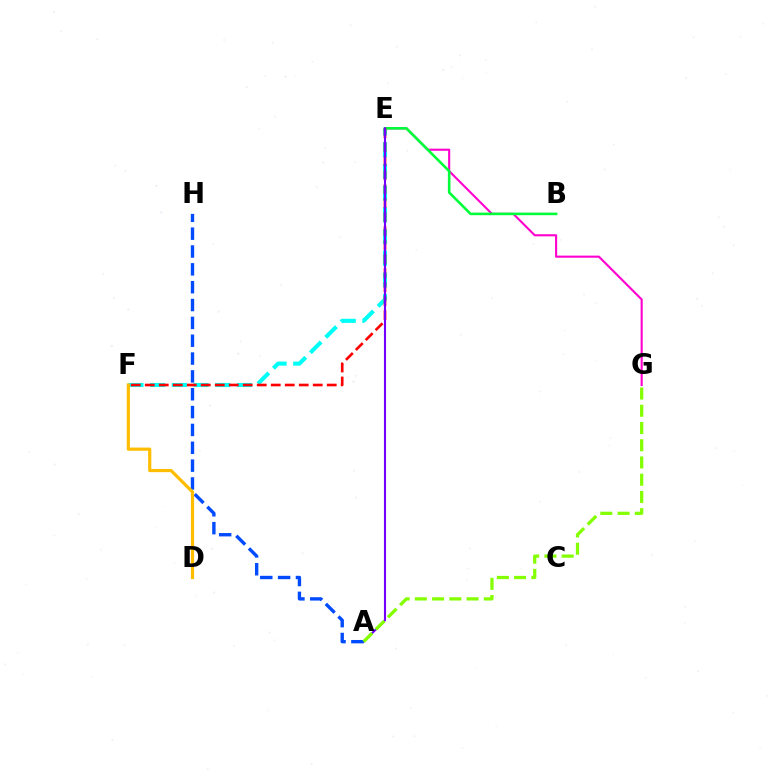{('E', 'F'): [{'color': '#00fff6', 'line_style': 'dashed', 'thickness': 2.95}, {'color': '#ff0000', 'line_style': 'dashed', 'thickness': 1.9}], ('E', 'G'): [{'color': '#ff00cf', 'line_style': 'solid', 'thickness': 1.52}], ('B', 'E'): [{'color': '#00ff39', 'line_style': 'solid', 'thickness': 1.87}], ('A', 'E'): [{'color': '#7200ff', 'line_style': 'solid', 'thickness': 1.52}], ('A', 'H'): [{'color': '#004bff', 'line_style': 'dashed', 'thickness': 2.42}], ('A', 'G'): [{'color': '#84ff00', 'line_style': 'dashed', 'thickness': 2.34}], ('D', 'F'): [{'color': '#ffbd00', 'line_style': 'solid', 'thickness': 2.29}]}